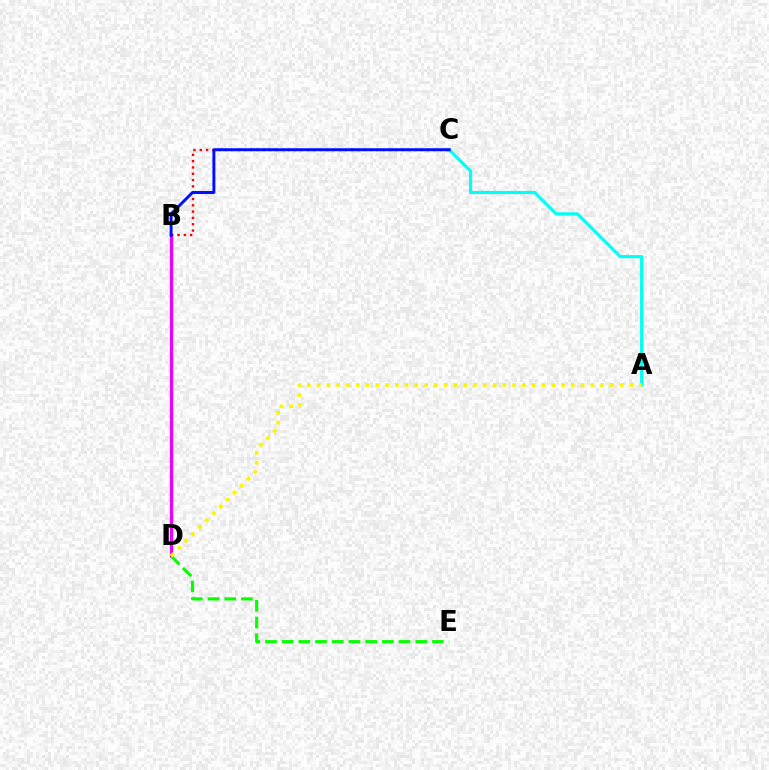{('B', 'D'): [{'color': '#ee00ff', 'line_style': 'solid', 'thickness': 2.35}], ('B', 'C'): [{'color': '#ff0000', 'line_style': 'dotted', 'thickness': 1.71}, {'color': '#0010ff', 'line_style': 'solid', 'thickness': 2.14}], ('A', 'C'): [{'color': '#00fff6', 'line_style': 'solid', 'thickness': 2.27}], ('D', 'E'): [{'color': '#08ff00', 'line_style': 'dashed', 'thickness': 2.27}], ('A', 'D'): [{'color': '#fcf500', 'line_style': 'dotted', 'thickness': 2.66}]}